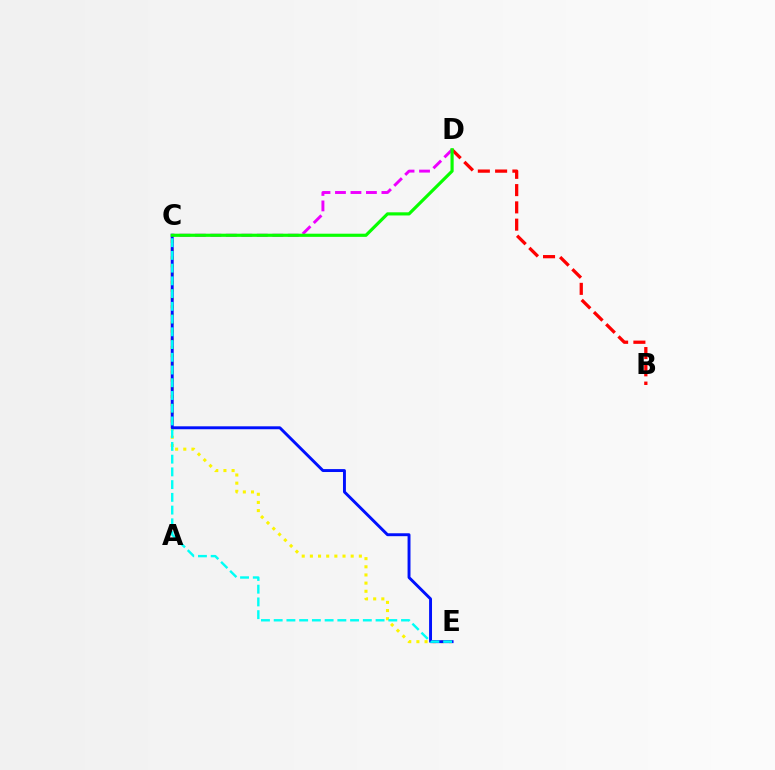{('C', 'E'): [{'color': '#fcf500', 'line_style': 'dotted', 'thickness': 2.22}, {'color': '#0010ff', 'line_style': 'solid', 'thickness': 2.1}, {'color': '#00fff6', 'line_style': 'dashed', 'thickness': 1.73}], ('C', 'D'): [{'color': '#ee00ff', 'line_style': 'dashed', 'thickness': 2.1}, {'color': '#08ff00', 'line_style': 'solid', 'thickness': 2.28}], ('B', 'D'): [{'color': '#ff0000', 'line_style': 'dashed', 'thickness': 2.35}]}